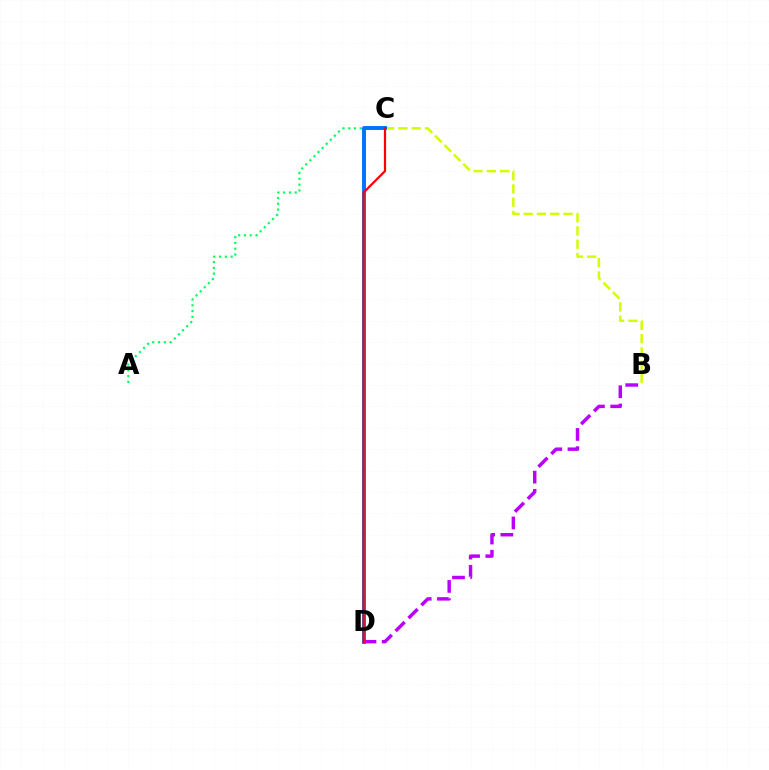{('B', 'C'): [{'color': '#d1ff00', 'line_style': 'dashed', 'thickness': 1.8}], ('A', 'C'): [{'color': '#00ff5c', 'line_style': 'dotted', 'thickness': 1.57}], ('C', 'D'): [{'color': '#0074ff', 'line_style': 'solid', 'thickness': 2.83}, {'color': '#ff0000', 'line_style': 'solid', 'thickness': 1.6}], ('B', 'D'): [{'color': '#b900ff', 'line_style': 'dashed', 'thickness': 2.48}]}